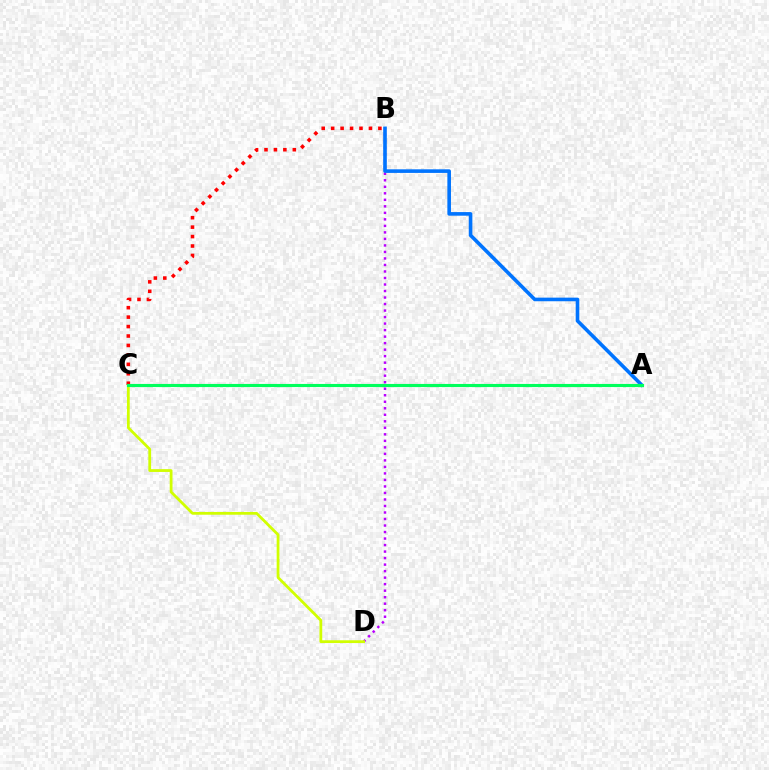{('B', 'D'): [{'color': '#b900ff', 'line_style': 'dotted', 'thickness': 1.77}], ('C', 'D'): [{'color': '#d1ff00', 'line_style': 'solid', 'thickness': 2.0}], ('B', 'C'): [{'color': '#ff0000', 'line_style': 'dotted', 'thickness': 2.57}], ('A', 'B'): [{'color': '#0074ff', 'line_style': 'solid', 'thickness': 2.6}], ('A', 'C'): [{'color': '#00ff5c', 'line_style': 'solid', 'thickness': 2.25}]}